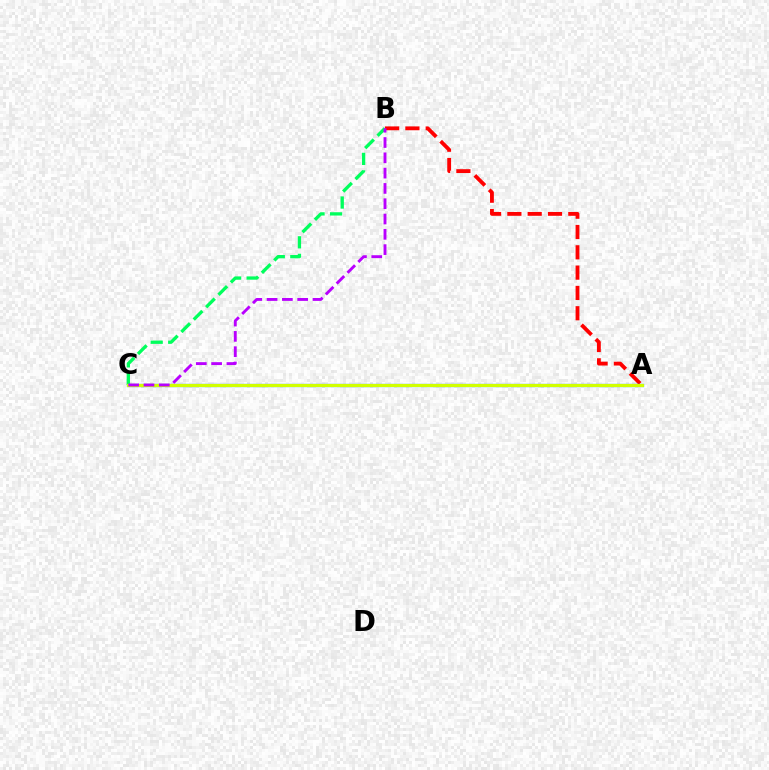{('A', 'B'): [{'color': '#ff0000', 'line_style': 'dashed', 'thickness': 2.76}], ('A', 'C'): [{'color': '#0074ff', 'line_style': 'solid', 'thickness': 2.32}, {'color': '#d1ff00', 'line_style': 'solid', 'thickness': 2.27}], ('B', 'C'): [{'color': '#00ff5c', 'line_style': 'dashed', 'thickness': 2.38}, {'color': '#b900ff', 'line_style': 'dashed', 'thickness': 2.08}]}